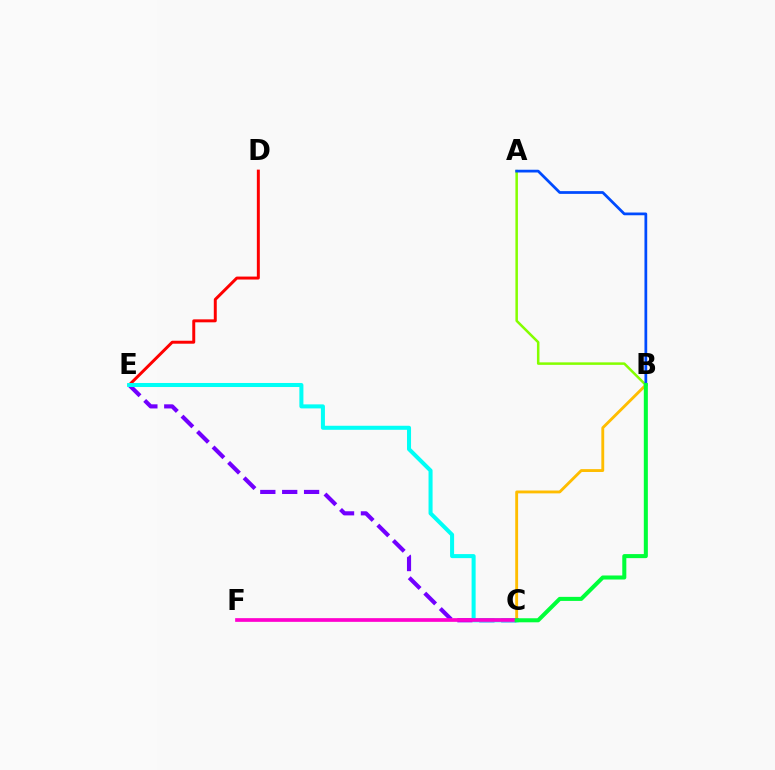{('C', 'E'): [{'color': '#7200ff', 'line_style': 'dashed', 'thickness': 2.97}, {'color': '#00fff6', 'line_style': 'solid', 'thickness': 2.91}], ('A', 'B'): [{'color': '#84ff00', 'line_style': 'solid', 'thickness': 1.81}, {'color': '#004bff', 'line_style': 'solid', 'thickness': 1.98}], ('D', 'E'): [{'color': '#ff0000', 'line_style': 'solid', 'thickness': 2.13}], ('B', 'C'): [{'color': '#ffbd00', 'line_style': 'solid', 'thickness': 2.06}, {'color': '#00ff39', 'line_style': 'solid', 'thickness': 2.91}], ('C', 'F'): [{'color': '#ff00cf', 'line_style': 'solid', 'thickness': 2.66}]}